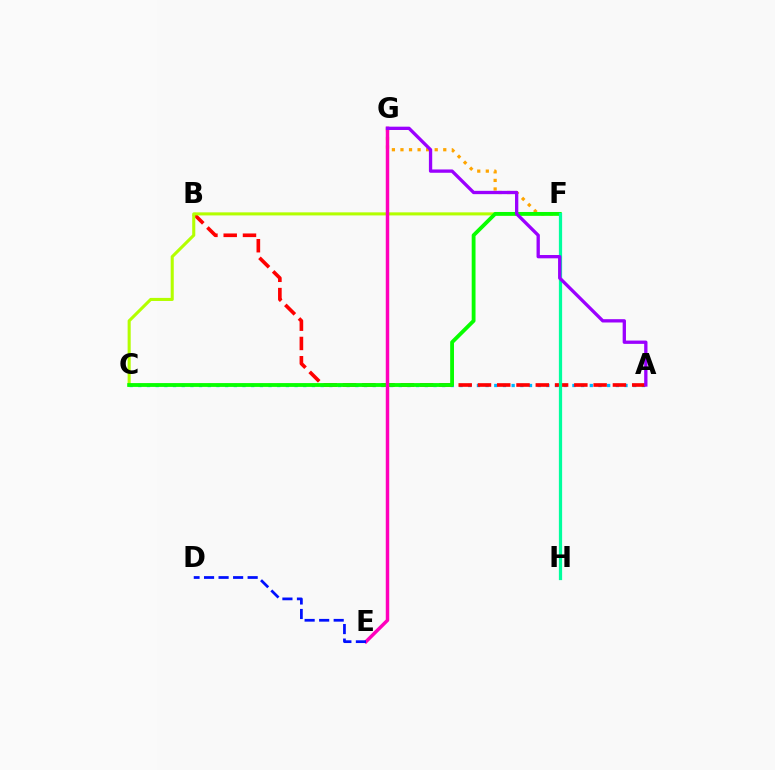{('A', 'C'): [{'color': '#00b5ff', 'line_style': 'dotted', 'thickness': 2.36}], ('A', 'B'): [{'color': '#ff0000', 'line_style': 'dashed', 'thickness': 2.62}], ('C', 'F'): [{'color': '#b3ff00', 'line_style': 'solid', 'thickness': 2.21}, {'color': '#08ff00', 'line_style': 'solid', 'thickness': 2.75}], ('F', 'G'): [{'color': '#ffa500', 'line_style': 'dotted', 'thickness': 2.33}], ('F', 'H'): [{'color': '#00ff9d', 'line_style': 'solid', 'thickness': 2.33}], ('E', 'G'): [{'color': '#ff00bd', 'line_style': 'solid', 'thickness': 2.49}], ('D', 'E'): [{'color': '#0010ff', 'line_style': 'dashed', 'thickness': 1.97}], ('A', 'G'): [{'color': '#9b00ff', 'line_style': 'solid', 'thickness': 2.38}]}